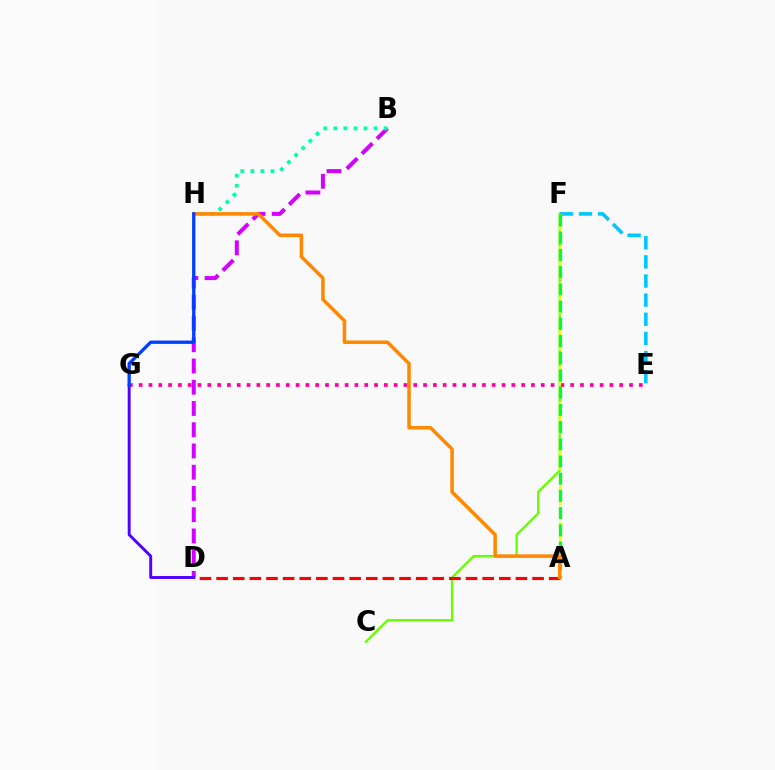{('C', 'F'): [{'color': '#66ff00', 'line_style': 'solid', 'thickness': 1.69}], ('B', 'D'): [{'color': '#d600ff', 'line_style': 'dashed', 'thickness': 2.89}], ('E', 'G'): [{'color': '#ff00a0', 'line_style': 'dotted', 'thickness': 2.66}], ('E', 'F'): [{'color': '#00c7ff', 'line_style': 'dashed', 'thickness': 2.6}], ('D', 'G'): [{'color': '#4f00ff', 'line_style': 'solid', 'thickness': 2.1}], ('A', 'D'): [{'color': '#ff0000', 'line_style': 'dashed', 'thickness': 2.26}], ('B', 'H'): [{'color': '#00ffaf', 'line_style': 'dotted', 'thickness': 2.73}], ('A', 'F'): [{'color': '#eeff00', 'line_style': 'dashed', 'thickness': 1.63}, {'color': '#00ff27', 'line_style': 'dashed', 'thickness': 2.34}], ('A', 'H'): [{'color': '#ff8800', 'line_style': 'solid', 'thickness': 2.54}], ('G', 'H'): [{'color': '#003fff', 'line_style': 'solid', 'thickness': 2.38}]}